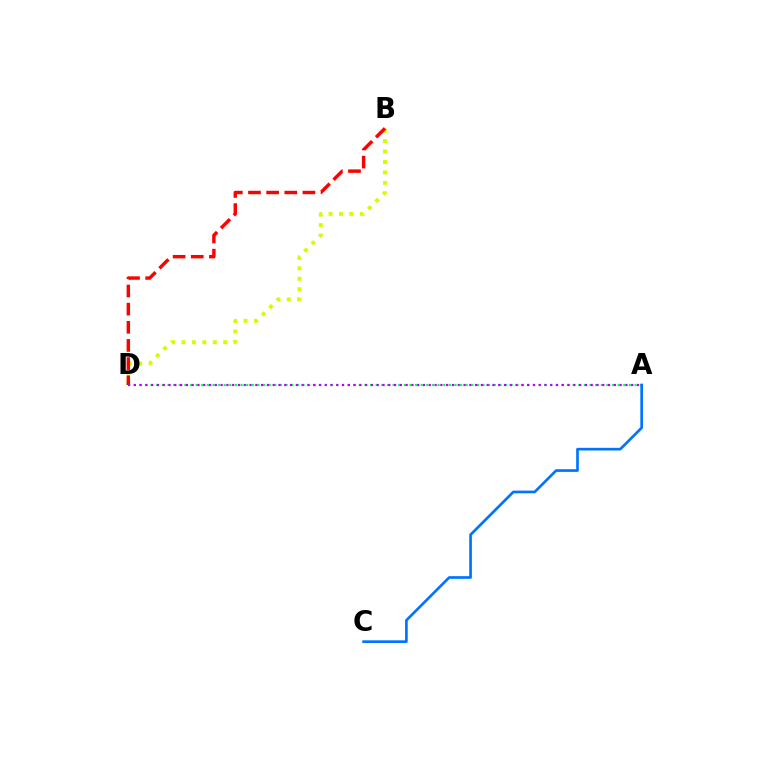{('B', 'D'): [{'color': '#d1ff00', 'line_style': 'dotted', 'thickness': 2.83}, {'color': '#ff0000', 'line_style': 'dashed', 'thickness': 2.46}], ('A', 'D'): [{'color': '#00ff5c', 'line_style': 'dotted', 'thickness': 1.53}, {'color': '#b900ff', 'line_style': 'dotted', 'thickness': 1.57}], ('A', 'C'): [{'color': '#0074ff', 'line_style': 'solid', 'thickness': 1.93}]}